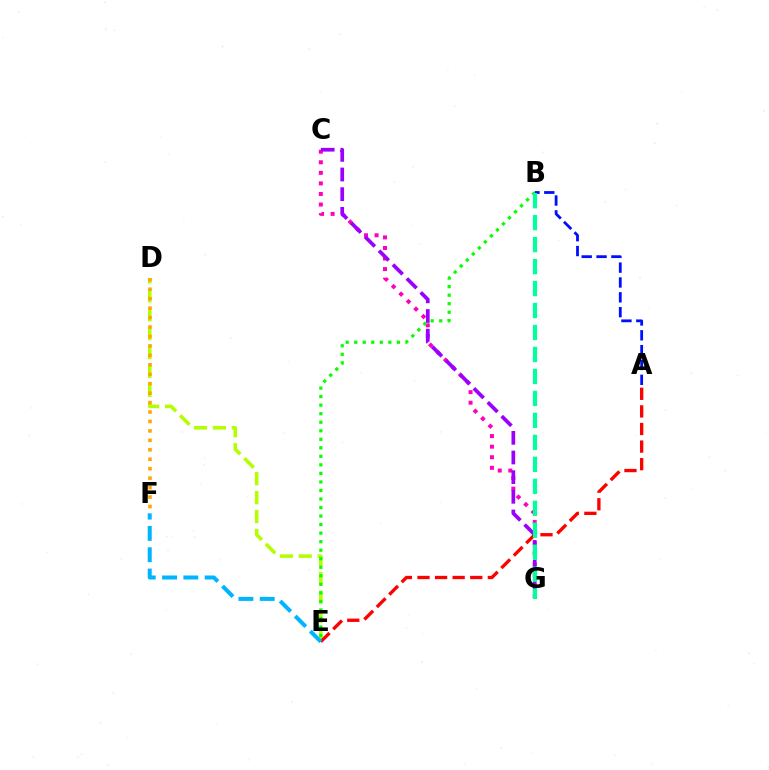{('D', 'E'): [{'color': '#b3ff00', 'line_style': 'dashed', 'thickness': 2.57}], ('C', 'G'): [{'color': '#ff00bd', 'line_style': 'dotted', 'thickness': 2.87}, {'color': '#9b00ff', 'line_style': 'dashed', 'thickness': 2.67}], ('B', 'E'): [{'color': '#08ff00', 'line_style': 'dotted', 'thickness': 2.32}], ('A', 'B'): [{'color': '#0010ff', 'line_style': 'dashed', 'thickness': 2.02}], ('A', 'E'): [{'color': '#ff0000', 'line_style': 'dashed', 'thickness': 2.39}], ('D', 'F'): [{'color': '#ffa500', 'line_style': 'dotted', 'thickness': 2.57}], ('E', 'F'): [{'color': '#00b5ff', 'line_style': 'dashed', 'thickness': 2.89}], ('B', 'G'): [{'color': '#00ff9d', 'line_style': 'dashed', 'thickness': 2.98}]}